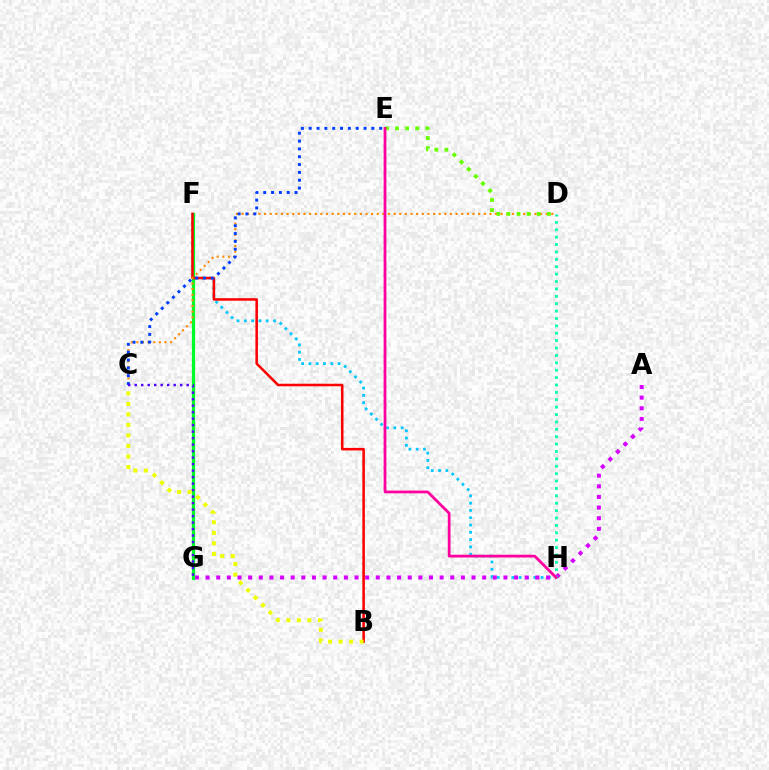{('F', 'H'): [{'color': '#00c7ff', 'line_style': 'dotted', 'thickness': 1.98}], ('A', 'G'): [{'color': '#d600ff', 'line_style': 'dotted', 'thickness': 2.89}], ('F', 'G'): [{'color': '#00ff27', 'line_style': 'solid', 'thickness': 2.35}], ('B', 'F'): [{'color': '#ff0000', 'line_style': 'solid', 'thickness': 1.83}], ('C', 'D'): [{'color': '#ff8800', 'line_style': 'dotted', 'thickness': 1.53}], ('C', 'E'): [{'color': '#003fff', 'line_style': 'dotted', 'thickness': 2.13}], ('C', 'G'): [{'color': '#4f00ff', 'line_style': 'dotted', 'thickness': 1.76}], ('D', 'H'): [{'color': '#00ffaf', 'line_style': 'dotted', 'thickness': 2.01}], ('D', 'E'): [{'color': '#66ff00', 'line_style': 'dotted', 'thickness': 2.75}], ('B', 'C'): [{'color': '#eeff00', 'line_style': 'dotted', 'thickness': 2.86}], ('E', 'H'): [{'color': '#ff00a0', 'line_style': 'solid', 'thickness': 1.99}]}